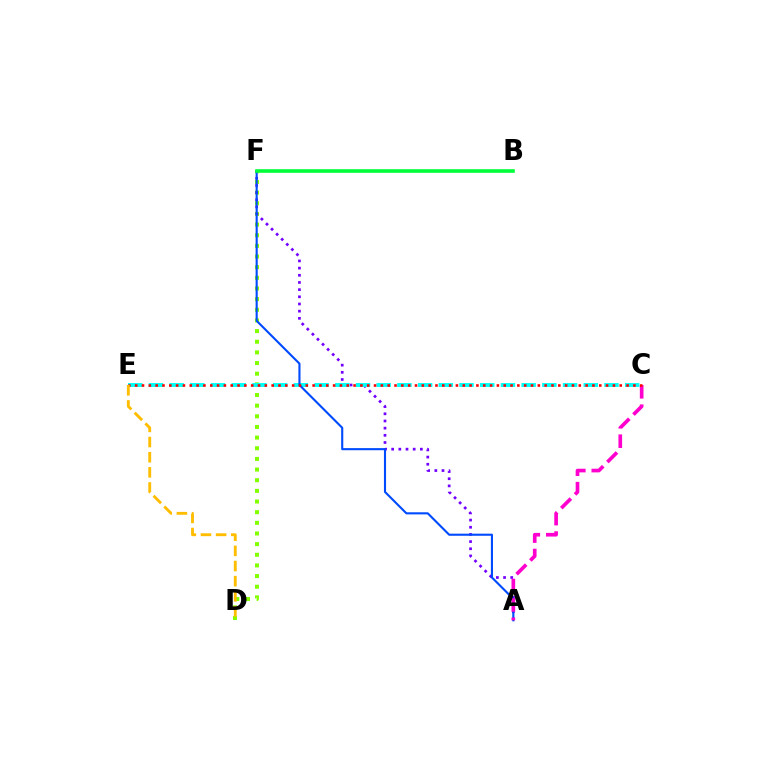{('D', 'F'): [{'color': '#84ff00', 'line_style': 'dotted', 'thickness': 2.89}], ('A', 'F'): [{'color': '#7200ff', 'line_style': 'dotted', 'thickness': 1.95}, {'color': '#004bff', 'line_style': 'solid', 'thickness': 1.52}], ('C', 'E'): [{'color': '#00fff6', 'line_style': 'dashed', 'thickness': 2.81}, {'color': '#ff0000', 'line_style': 'dotted', 'thickness': 1.85}], ('A', 'C'): [{'color': '#ff00cf', 'line_style': 'dashed', 'thickness': 2.64}], ('B', 'F'): [{'color': '#00ff39', 'line_style': 'solid', 'thickness': 2.6}], ('D', 'E'): [{'color': '#ffbd00', 'line_style': 'dashed', 'thickness': 2.06}]}